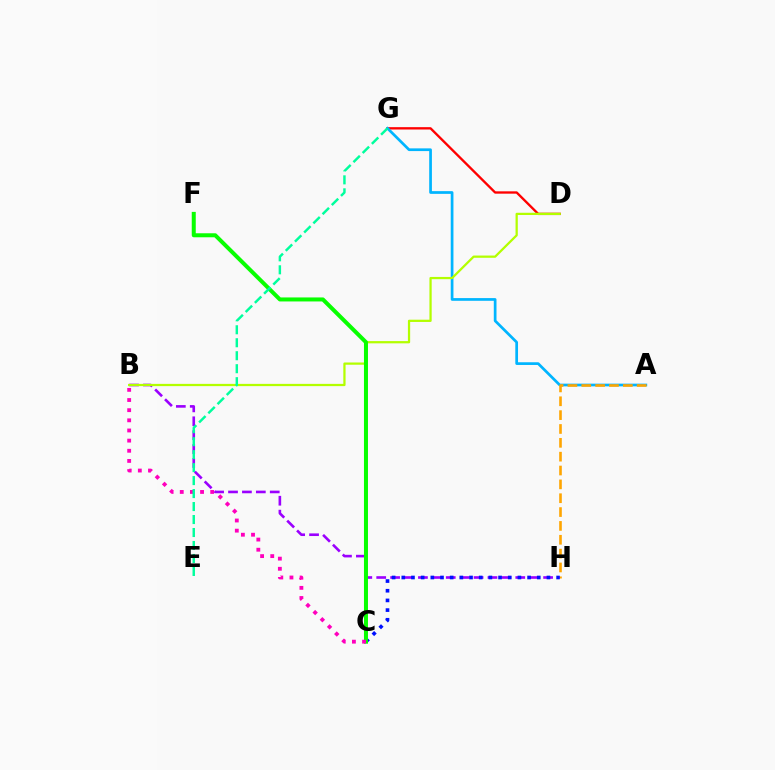{('D', 'G'): [{'color': '#ff0000', 'line_style': 'solid', 'thickness': 1.68}], ('A', 'G'): [{'color': '#00b5ff', 'line_style': 'solid', 'thickness': 1.95}], ('A', 'H'): [{'color': '#ffa500', 'line_style': 'dashed', 'thickness': 1.88}], ('B', 'H'): [{'color': '#9b00ff', 'line_style': 'dashed', 'thickness': 1.89}], ('B', 'D'): [{'color': '#b3ff00', 'line_style': 'solid', 'thickness': 1.62}], ('C', 'H'): [{'color': '#0010ff', 'line_style': 'dotted', 'thickness': 2.63}], ('C', 'F'): [{'color': '#08ff00', 'line_style': 'solid', 'thickness': 2.88}], ('B', 'C'): [{'color': '#ff00bd', 'line_style': 'dotted', 'thickness': 2.76}], ('E', 'G'): [{'color': '#00ff9d', 'line_style': 'dashed', 'thickness': 1.76}]}